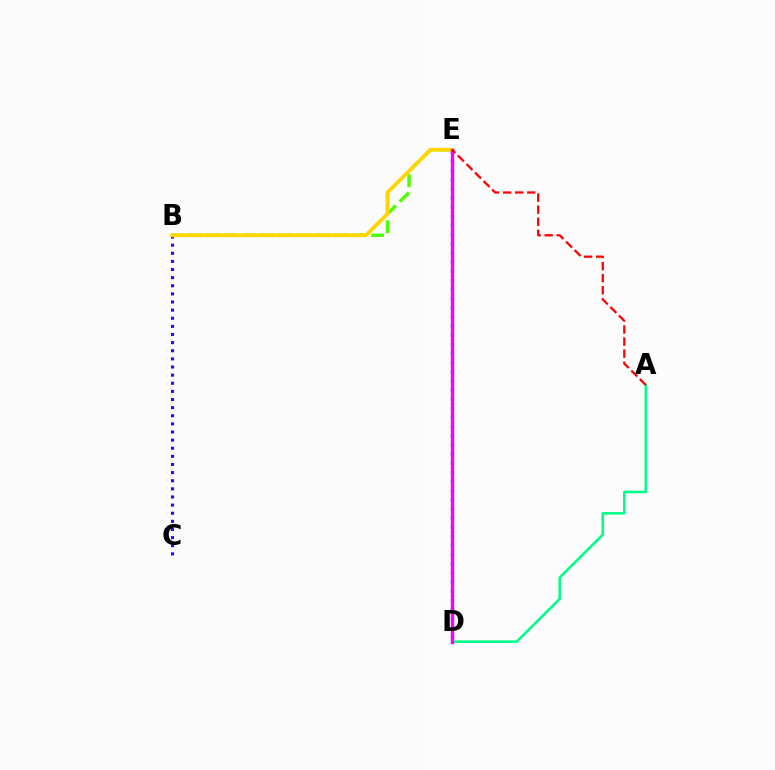{('B', 'E'): [{'color': '#4fff00', 'line_style': 'dashed', 'thickness': 2.49}, {'color': '#ffd500', 'line_style': 'solid', 'thickness': 2.73}], ('B', 'C'): [{'color': '#3700ff', 'line_style': 'dotted', 'thickness': 2.21}], ('A', 'D'): [{'color': '#00ff86', 'line_style': 'solid', 'thickness': 1.87}], ('D', 'E'): [{'color': '#009eff', 'line_style': 'dotted', 'thickness': 2.48}, {'color': '#ff00ed', 'line_style': 'solid', 'thickness': 2.42}], ('A', 'E'): [{'color': '#ff0000', 'line_style': 'dashed', 'thickness': 1.64}]}